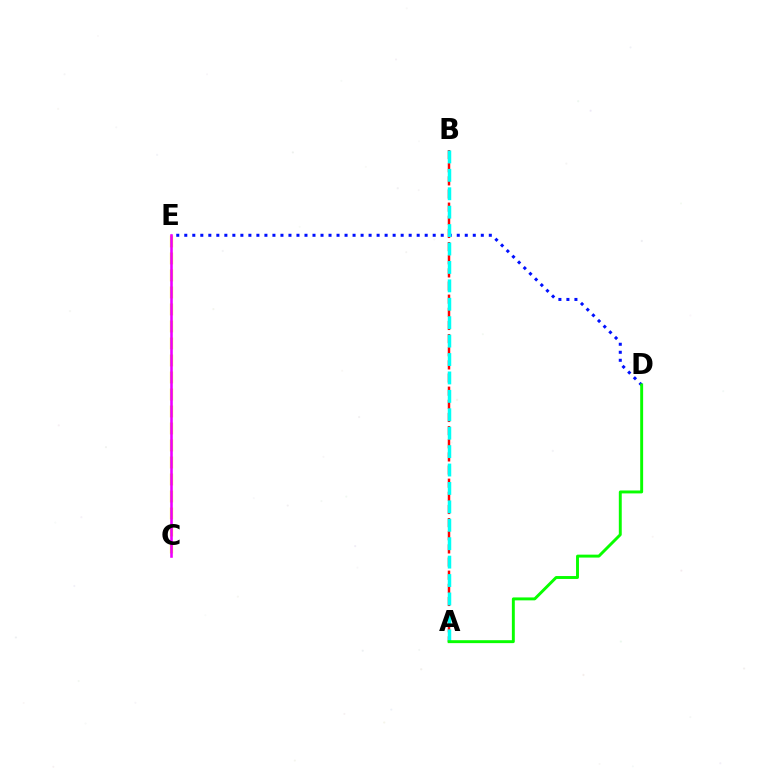{('D', 'E'): [{'color': '#0010ff', 'line_style': 'dotted', 'thickness': 2.18}], ('C', 'E'): [{'color': '#fcf500', 'line_style': 'dashed', 'thickness': 2.31}, {'color': '#ee00ff', 'line_style': 'solid', 'thickness': 1.87}], ('A', 'B'): [{'color': '#ff0000', 'line_style': 'dashed', 'thickness': 1.79}, {'color': '#00fff6', 'line_style': 'dashed', 'thickness': 2.5}], ('A', 'D'): [{'color': '#08ff00', 'line_style': 'solid', 'thickness': 2.11}]}